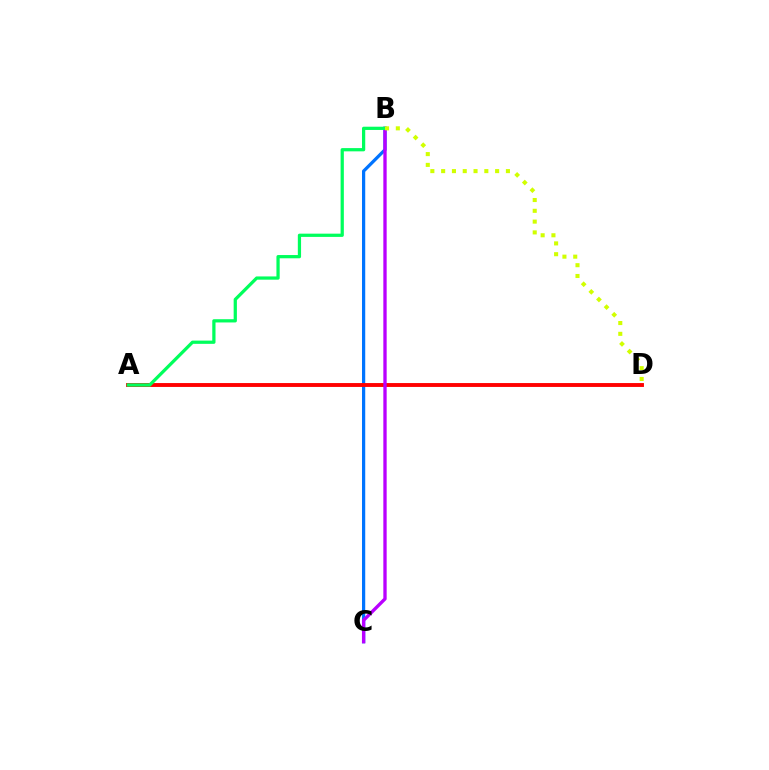{('B', 'C'): [{'color': '#0074ff', 'line_style': 'solid', 'thickness': 2.33}, {'color': '#b900ff', 'line_style': 'solid', 'thickness': 2.4}], ('A', 'D'): [{'color': '#ff0000', 'line_style': 'solid', 'thickness': 2.8}], ('A', 'B'): [{'color': '#00ff5c', 'line_style': 'solid', 'thickness': 2.34}], ('B', 'D'): [{'color': '#d1ff00', 'line_style': 'dotted', 'thickness': 2.93}]}